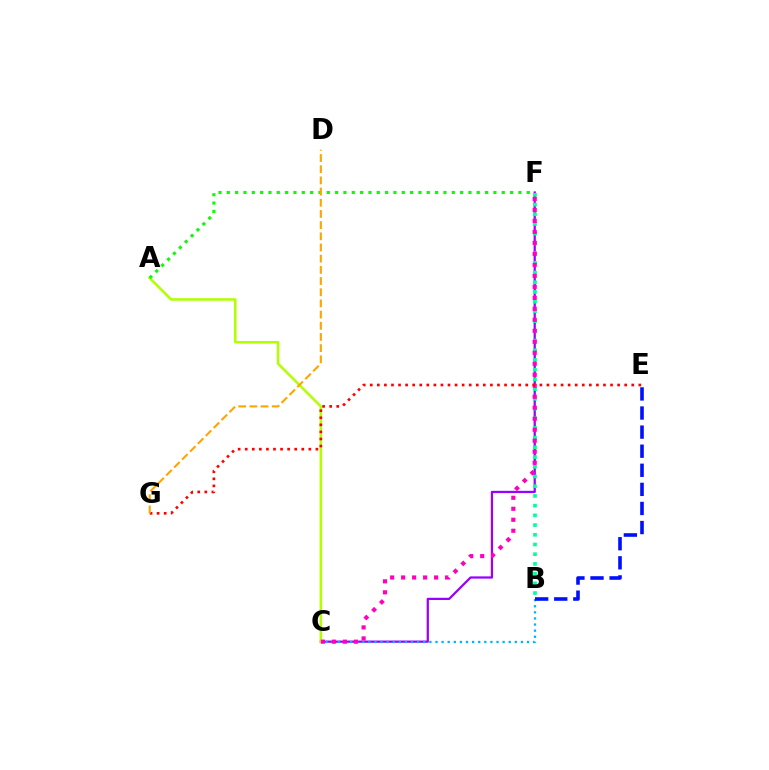{('C', 'F'): [{'color': '#9b00ff', 'line_style': 'solid', 'thickness': 1.62}, {'color': '#ff00bd', 'line_style': 'dotted', 'thickness': 2.99}], ('B', 'C'): [{'color': '#00b5ff', 'line_style': 'dotted', 'thickness': 1.66}], ('A', 'C'): [{'color': '#b3ff00', 'line_style': 'solid', 'thickness': 1.83}], ('A', 'F'): [{'color': '#08ff00', 'line_style': 'dotted', 'thickness': 2.26}], ('B', 'E'): [{'color': '#0010ff', 'line_style': 'dashed', 'thickness': 2.59}], ('B', 'F'): [{'color': '#00ff9d', 'line_style': 'dotted', 'thickness': 2.64}], ('E', 'G'): [{'color': '#ff0000', 'line_style': 'dotted', 'thickness': 1.92}], ('D', 'G'): [{'color': '#ffa500', 'line_style': 'dashed', 'thickness': 1.52}]}